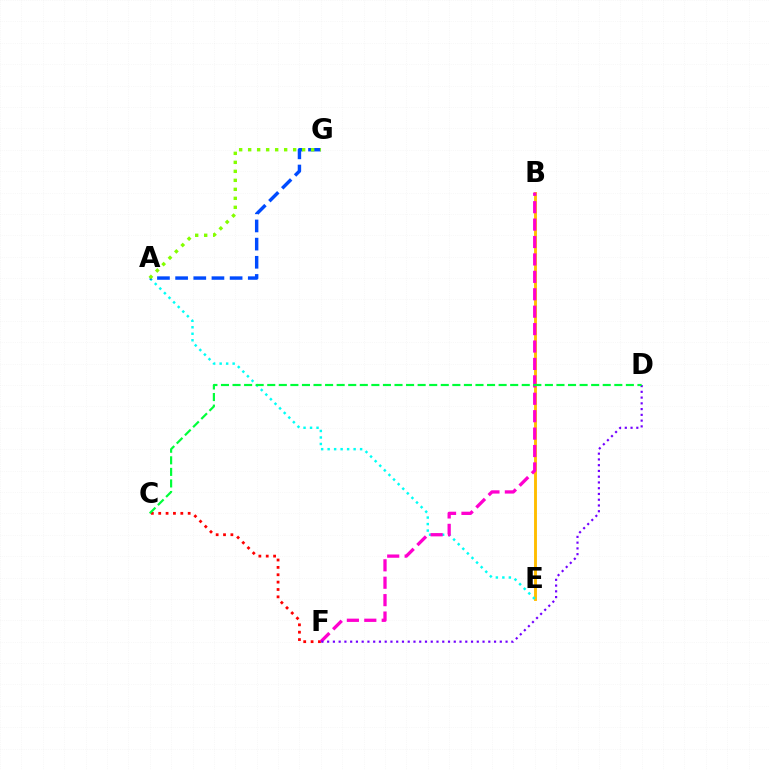{('C', 'F'): [{'color': '#ff0000', 'line_style': 'dotted', 'thickness': 2.0}], ('B', 'E'): [{'color': '#ffbd00', 'line_style': 'solid', 'thickness': 2.08}], ('A', 'E'): [{'color': '#00fff6', 'line_style': 'dotted', 'thickness': 1.77}], ('A', 'G'): [{'color': '#004bff', 'line_style': 'dashed', 'thickness': 2.47}, {'color': '#84ff00', 'line_style': 'dotted', 'thickness': 2.45}], ('B', 'F'): [{'color': '#ff00cf', 'line_style': 'dashed', 'thickness': 2.37}], ('D', 'F'): [{'color': '#7200ff', 'line_style': 'dotted', 'thickness': 1.56}], ('C', 'D'): [{'color': '#00ff39', 'line_style': 'dashed', 'thickness': 1.57}]}